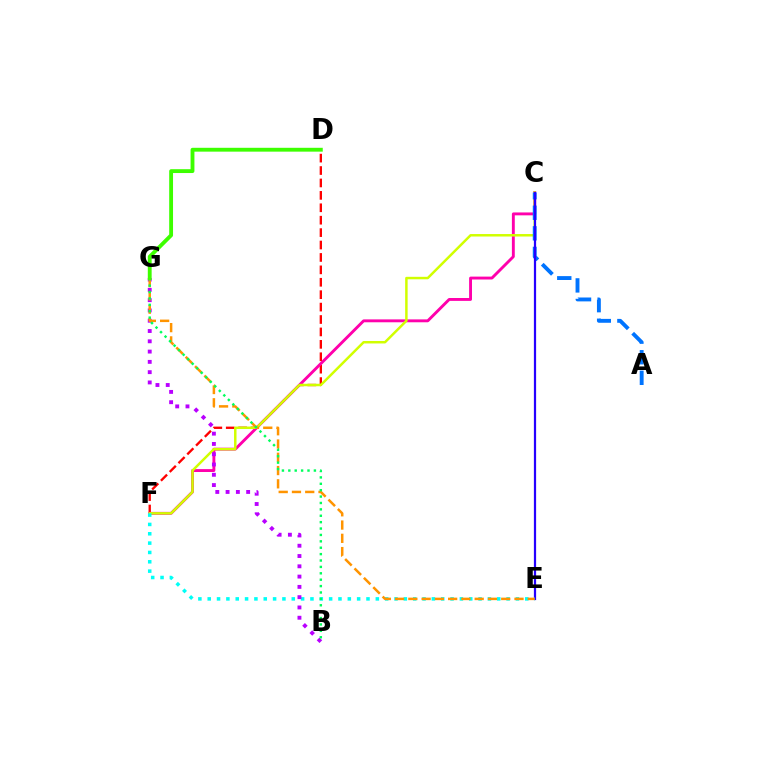{('D', 'F'): [{'color': '#ff0000', 'line_style': 'dashed', 'thickness': 1.69}], ('C', 'F'): [{'color': '#ff00ac', 'line_style': 'solid', 'thickness': 2.08}, {'color': '#d1ff00', 'line_style': 'solid', 'thickness': 1.78}], ('A', 'C'): [{'color': '#0074ff', 'line_style': 'dashed', 'thickness': 2.8}], ('C', 'E'): [{'color': '#2500ff', 'line_style': 'solid', 'thickness': 1.61}], ('E', 'F'): [{'color': '#00fff6', 'line_style': 'dotted', 'thickness': 2.54}], ('B', 'G'): [{'color': '#b900ff', 'line_style': 'dotted', 'thickness': 2.79}, {'color': '#00ff5c', 'line_style': 'dotted', 'thickness': 1.74}], ('E', 'G'): [{'color': '#ff9400', 'line_style': 'dashed', 'thickness': 1.8}], ('D', 'G'): [{'color': '#3dff00', 'line_style': 'solid', 'thickness': 2.77}]}